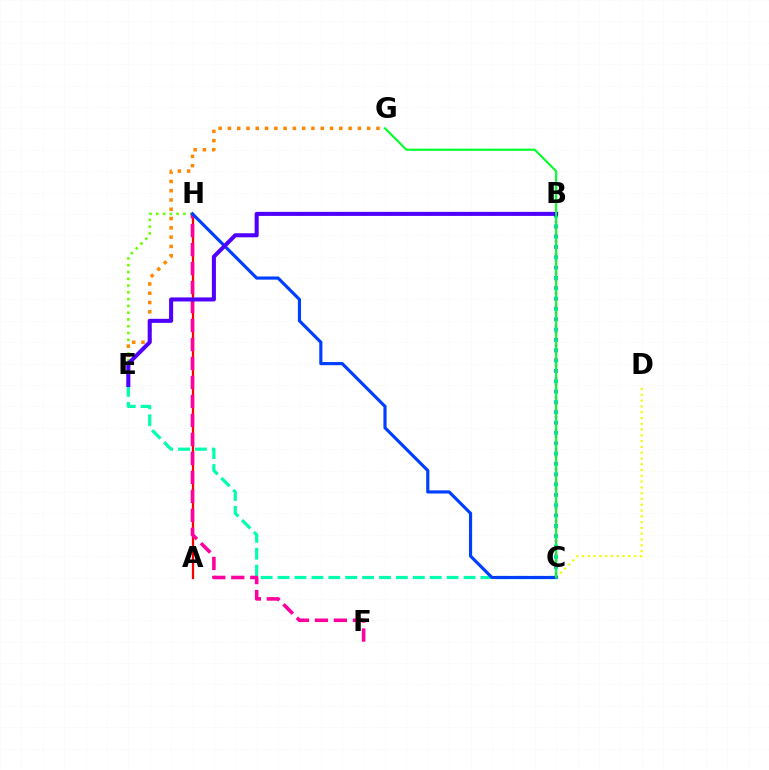{('B', 'C'): [{'color': '#00c7ff', 'line_style': 'dotted', 'thickness': 2.81}, {'color': '#d600ff', 'line_style': 'dotted', 'thickness': 1.77}], ('A', 'H'): [{'color': '#ff0000', 'line_style': 'solid', 'thickness': 1.64}], ('C', 'E'): [{'color': '#00ffaf', 'line_style': 'dashed', 'thickness': 2.3}], ('E', 'H'): [{'color': '#66ff00', 'line_style': 'dotted', 'thickness': 1.84}], ('E', 'G'): [{'color': '#ff8800', 'line_style': 'dotted', 'thickness': 2.52}], ('F', 'H'): [{'color': '#ff00a0', 'line_style': 'dashed', 'thickness': 2.58}], ('C', 'D'): [{'color': '#eeff00', 'line_style': 'dotted', 'thickness': 1.57}], ('C', 'H'): [{'color': '#003fff', 'line_style': 'solid', 'thickness': 2.27}], ('B', 'E'): [{'color': '#4f00ff', 'line_style': 'solid', 'thickness': 2.92}], ('C', 'G'): [{'color': '#00ff27', 'line_style': 'solid', 'thickness': 1.52}]}